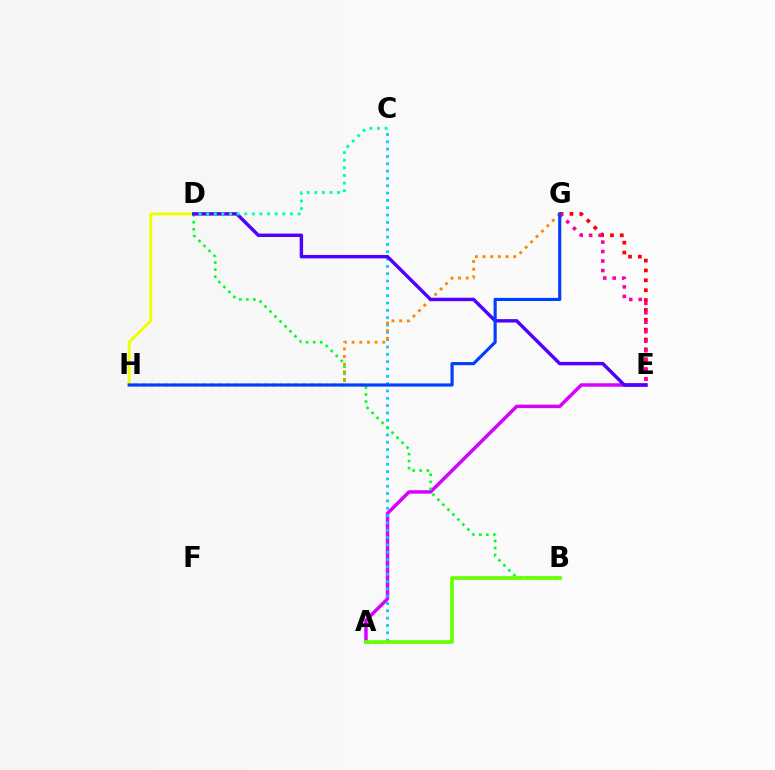{('E', 'G'): [{'color': '#ff0000', 'line_style': 'dotted', 'thickness': 2.68}, {'color': '#ff00a0', 'line_style': 'dotted', 'thickness': 2.58}], ('A', 'E'): [{'color': '#d600ff', 'line_style': 'solid', 'thickness': 2.49}], ('A', 'C'): [{'color': '#00c7ff', 'line_style': 'dotted', 'thickness': 1.99}], ('D', 'H'): [{'color': '#eeff00', 'line_style': 'solid', 'thickness': 2.06}], ('B', 'D'): [{'color': '#00ff27', 'line_style': 'dotted', 'thickness': 1.91}], ('G', 'H'): [{'color': '#ff8800', 'line_style': 'dotted', 'thickness': 2.08}, {'color': '#003fff', 'line_style': 'solid', 'thickness': 2.27}], ('D', 'E'): [{'color': '#4f00ff', 'line_style': 'solid', 'thickness': 2.47}], ('C', 'D'): [{'color': '#00ffaf', 'line_style': 'dotted', 'thickness': 2.07}], ('A', 'B'): [{'color': '#66ff00', 'line_style': 'solid', 'thickness': 2.66}]}